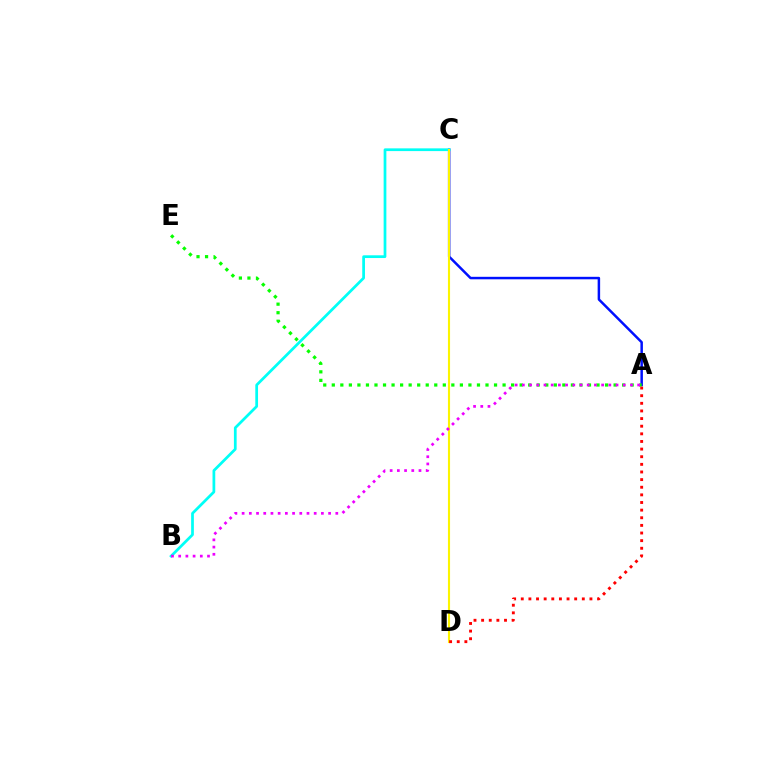{('A', 'C'): [{'color': '#0010ff', 'line_style': 'solid', 'thickness': 1.79}], ('B', 'C'): [{'color': '#00fff6', 'line_style': 'solid', 'thickness': 1.97}], ('C', 'D'): [{'color': '#fcf500', 'line_style': 'solid', 'thickness': 1.53}], ('A', 'E'): [{'color': '#08ff00', 'line_style': 'dotted', 'thickness': 2.32}], ('A', 'D'): [{'color': '#ff0000', 'line_style': 'dotted', 'thickness': 2.07}], ('A', 'B'): [{'color': '#ee00ff', 'line_style': 'dotted', 'thickness': 1.96}]}